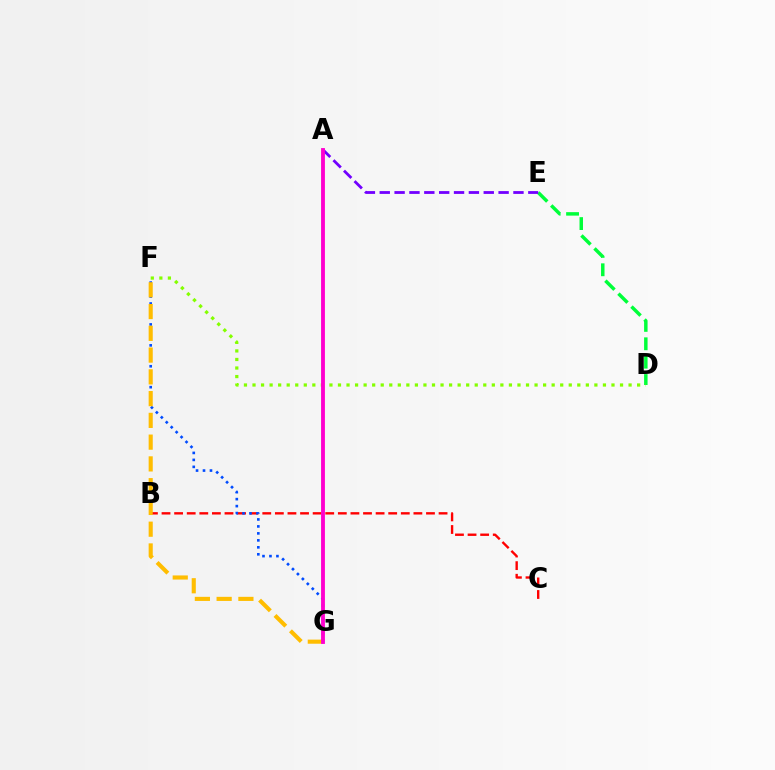{('D', 'E'): [{'color': '#00ff39', 'line_style': 'dashed', 'thickness': 2.5}], ('B', 'C'): [{'color': '#ff0000', 'line_style': 'dashed', 'thickness': 1.71}], ('D', 'F'): [{'color': '#84ff00', 'line_style': 'dotted', 'thickness': 2.32}], ('A', 'G'): [{'color': '#00fff6', 'line_style': 'dotted', 'thickness': 1.6}, {'color': '#ff00cf', 'line_style': 'solid', 'thickness': 2.78}], ('F', 'G'): [{'color': '#004bff', 'line_style': 'dotted', 'thickness': 1.89}, {'color': '#ffbd00', 'line_style': 'dashed', 'thickness': 2.96}], ('A', 'E'): [{'color': '#7200ff', 'line_style': 'dashed', 'thickness': 2.02}]}